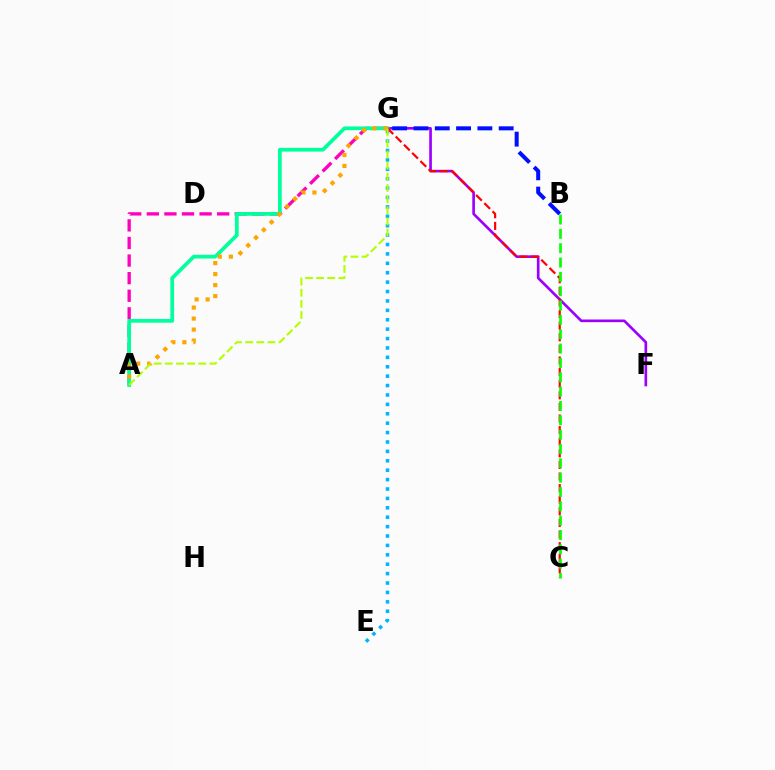{('A', 'G'): [{'color': '#ff00bd', 'line_style': 'dashed', 'thickness': 2.39}, {'color': '#00ff9d', 'line_style': 'solid', 'thickness': 2.69}, {'color': '#ffa500', 'line_style': 'dotted', 'thickness': 2.99}, {'color': '#b3ff00', 'line_style': 'dashed', 'thickness': 1.51}], ('F', 'G'): [{'color': '#9b00ff', 'line_style': 'solid', 'thickness': 1.91}], ('E', 'G'): [{'color': '#00b5ff', 'line_style': 'dotted', 'thickness': 2.55}], ('C', 'G'): [{'color': '#ff0000', 'line_style': 'dashed', 'thickness': 1.58}], ('B', 'C'): [{'color': '#08ff00', 'line_style': 'dashed', 'thickness': 1.95}], ('B', 'G'): [{'color': '#0010ff', 'line_style': 'dashed', 'thickness': 2.89}]}